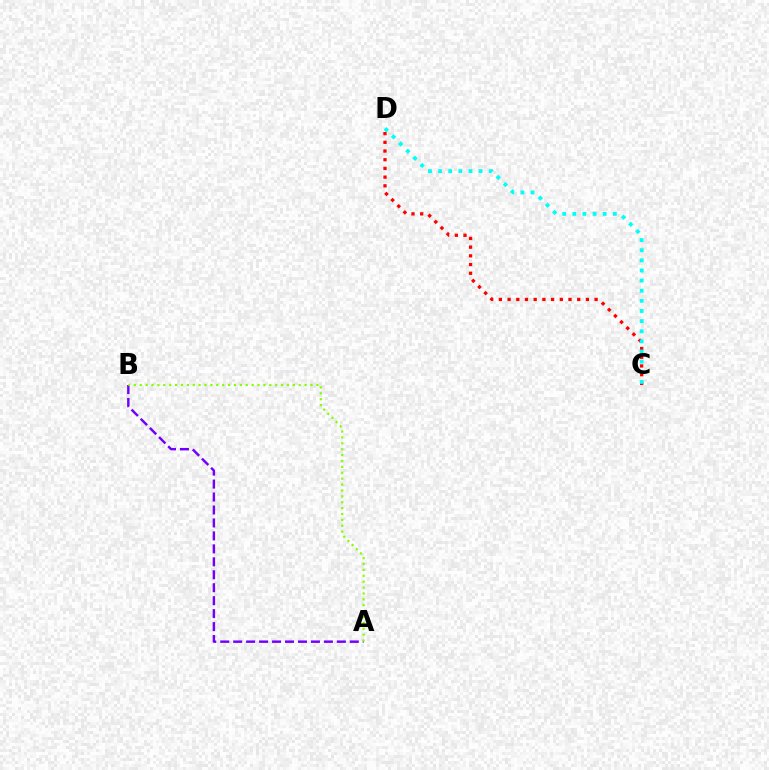{('C', 'D'): [{'color': '#ff0000', 'line_style': 'dotted', 'thickness': 2.36}, {'color': '#00fff6', 'line_style': 'dotted', 'thickness': 2.75}], ('A', 'B'): [{'color': '#7200ff', 'line_style': 'dashed', 'thickness': 1.76}, {'color': '#84ff00', 'line_style': 'dotted', 'thickness': 1.6}]}